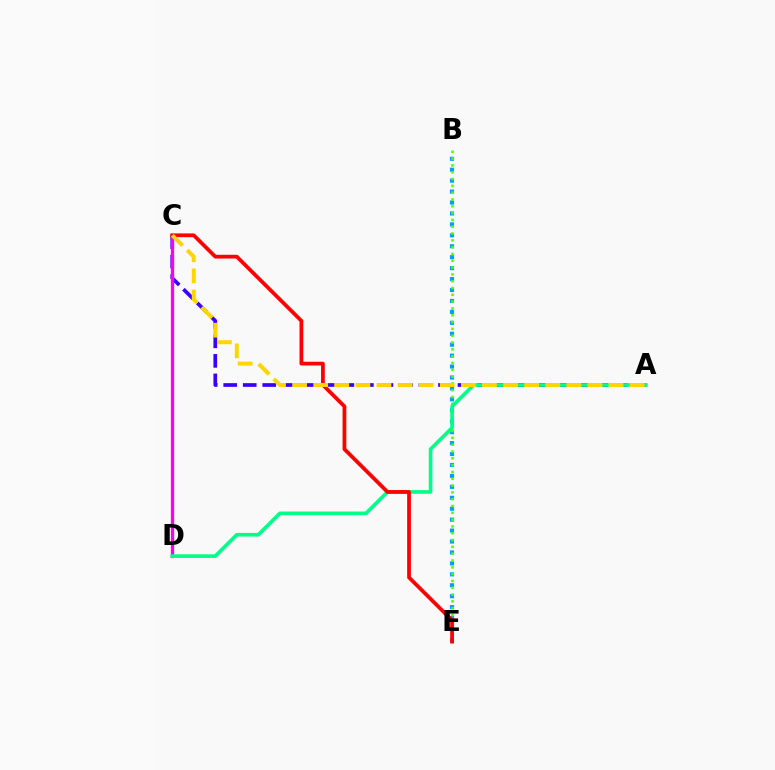{('B', 'E'): [{'color': '#009eff', 'line_style': 'dotted', 'thickness': 2.97}, {'color': '#4fff00', 'line_style': 'dotted', 'thickness': 1.85}], ('A', 'C'): [{'color': '#3700ff', 'line_style': 'dashed', 'thickness': 2.65}, {'color': '#ffd500', 'line_style': 'dashed', 'thickness': 2.87}], ('C', 'D'): [{'color': '#ff00ed', 'line_style': 'solid', 'thickness': 2.34}], ('A', 'D'): [{'color': '#00ff86', 'line_style': 'solid', 'thickness': 2.61}], ('C', 'E'): [{'color': '#ff0000', 'line_style': 'solid', 'thickness': 2.7}]}